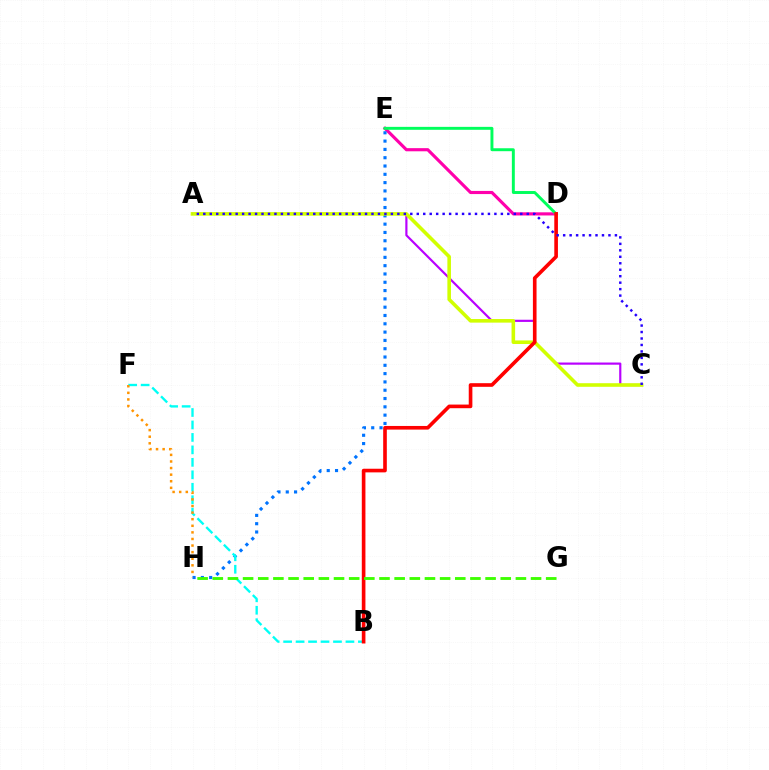{('D', 'E'): [{'color': '#ff00ac', 'line_style': 'solid', 'thickness': 2.26}, {'color': '#00ff5c', 'line_style': 'solid', 'thickness': 2.11}], ('E', 'H'): [{'color': '#0074ff', 'line_style': 'dotted', 'thickness': 2.26}], ('A', 'C'): [{'color': '#b900ff', 'line_style': 'solid', 'thickness': 1.56}, {'color': '#d1ff00', 'line_style': 'solid', 'thickness': 2.58}, {'color': '#2500ff', 'line_style': 'dotted', 'thickness': 1.76}], ('B', 'F'): [{'color': '#00fff6', 'line_style': 'dashed', 'thickness': 1.69}], ('B', 'D'): [{'color': '#ff0000', 'line_style': 'solid', 'thickness': 2.62}], ('F', 'H'): [{'color': '#ff9400', 'line_style': 'dotted', 'thickness': 1.79}], ('G', 'H'): [{'color': '#3dff00', 'line_style': 'dashed', 'thickness': 2.06}]}